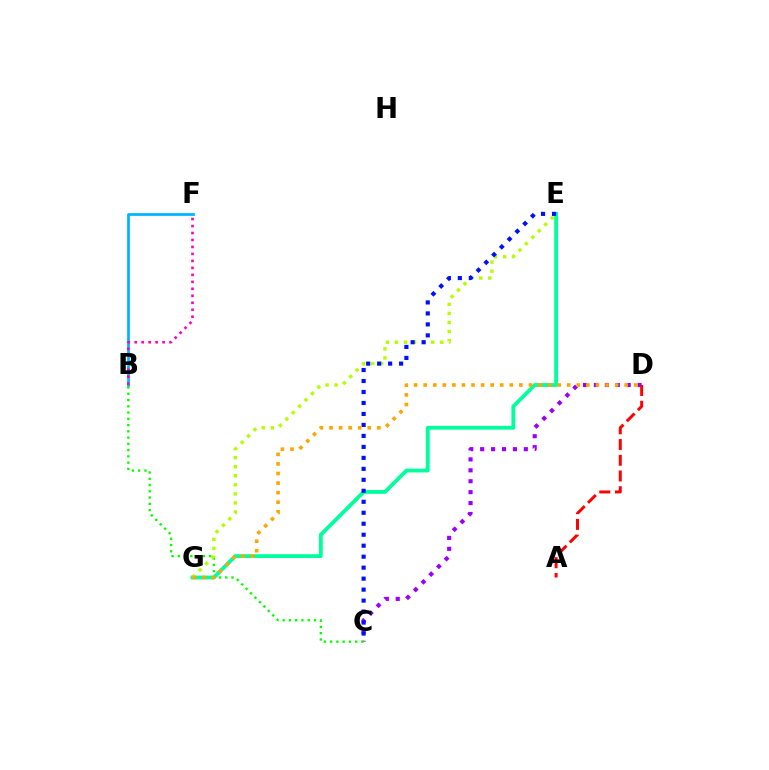{('E', 'G'): [{'color': '#00ff9d', 'line_style': 'solid', 'thickness': 2.75}, {'color': '#b3ff00', 'line_style': 'dotted', 'thickness': 2.46}], ('C', 'D'): [{'color': '#9b00ff', 'line_style': 'dotted', 'thickness': 2.97}], ('B', 'F'): [{'color': '#00b5ff', 'line_style': 'solid', 'thickness': 1.98}, {'color': '#ff00bd', 'line_style': 'dotted', 'thickness': 1.9}], ('B', 'C'): [{'color': '#08ff00', 'line_style': 'dotted', 'thickness': 1.7}], ('C', 'E'): [{'color': '#0010ff', 'line_style': 'dotted', 'thickness': 2.98}], ('D', 'G'): [{'color': '#ffa500', 'line_style': 'dotted', 'thickness': 2.6}], ('A', 'D'): [{'color': '#ff0000', 'line_style': 'dashed', 'thickness': 2.14}]}